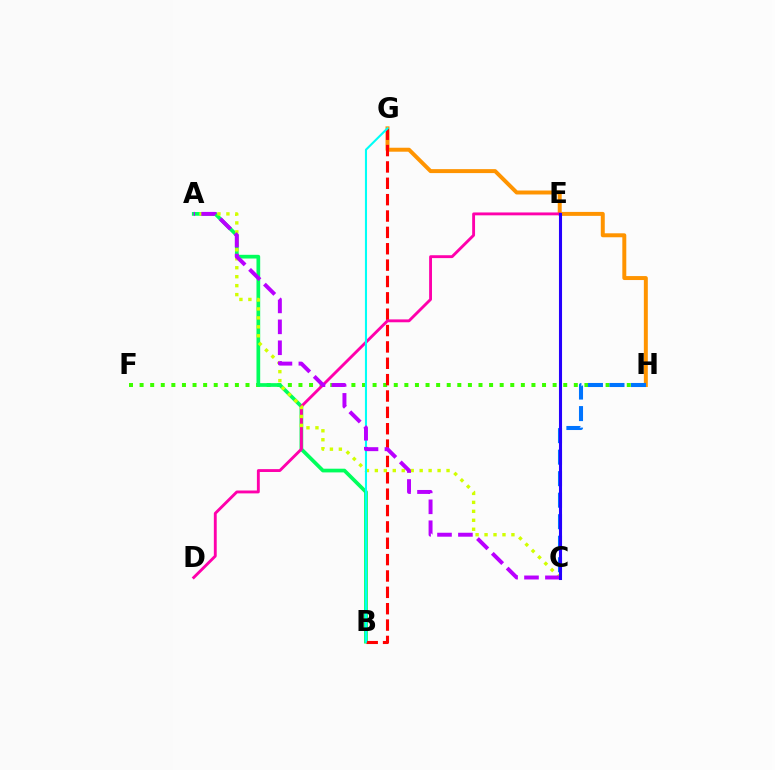{('G', 'H'): [{'color': '#ff9400', 'line_style': 'solid', 'thickness': 2.85}], ('F', 'H'): [{'color': '#3dff00', 'line_style': 'dotted', 'thickness': 2.88}], ('A', 'B'): [{'color': '#00ff5c', 'line_style': 'solid', 'thickness': 2.67}], ('B', 'G'): [{'color': '#ff0000', 'line_style': 'dashed', 'thickness': 2.22}, {'color': '#00fff6', 'line_style': 'solid', 'thickness': 1.51}], ('D', 'E'): [{'color': '#ff00ac', 'line_style': 'solid', 'thickness': 2.07}], ('A', 'C'): [{'color': '#d1ff00', 'line_style': 'dotted', 'thickness': 2.43}, {'color': '#b900ff', 'line_style': 'dashed', 'thickness': 2.84}], ('C', 'H'): [{'color': '#0074ff', 'line_style': 'dashed', 'thickness': 2.92}], ('C', 'E'): [{'color': '#2500ff', 'line_style': 'solid', 'thickness': 2.21}]}